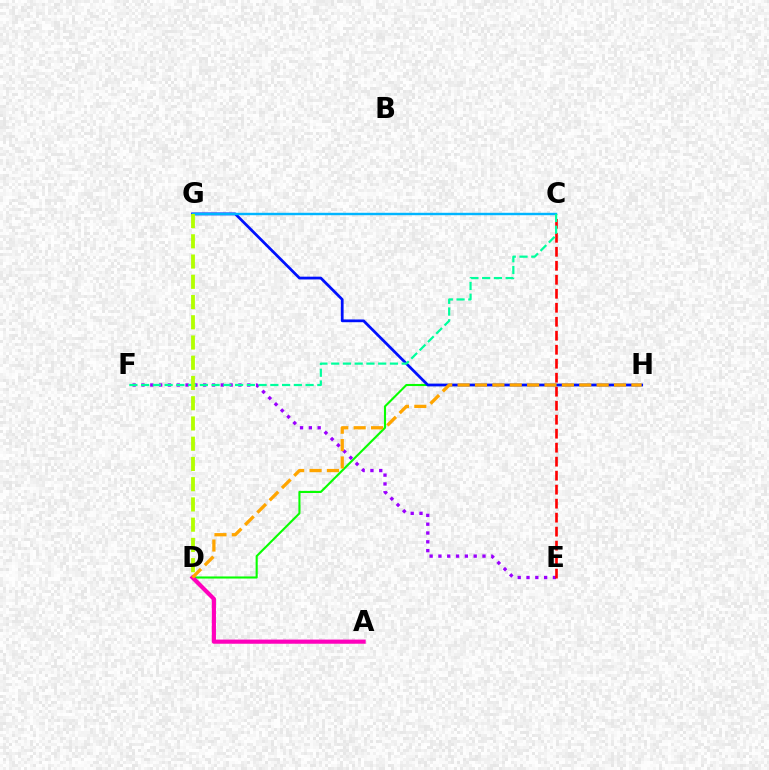{('D', 'H'): [{'color': '#08ff00', 'line_style': 'solid', 'thickness': 1.51}, {'color': '#ffa500', 'line_style': 'dashed', 'thickness': 2.36}], ('E', 'F'): [{'color': '#9b00ff', 'line_style': 'dotted', 'thickness': 2.39}], ('G', 'H'): [{'color': '#0010ff', 'line_style': 'solid', 'thickness': 1.99}], ('A', 'D'): [{'color': '#ff00bd', 'line_style': 'solid', 'thickness': 2.99}], ('C', 'G'): [{'color': '#00b5ff', 'line_style': 'solid', 'thickness': 1.74}], ('C', 'E'): [{'color': '#ff0000', 'line_style': 'dashed', 'thickness': 1.9}], ('C', 'F'): [{'color': '#00ff9d', 'line_style': 'dashed', 'thickness': 1.6}], ('D', 'G'): [{'color': '#b3ff00', 'line_style': 'dashed', 'thickness': 2.75}]}